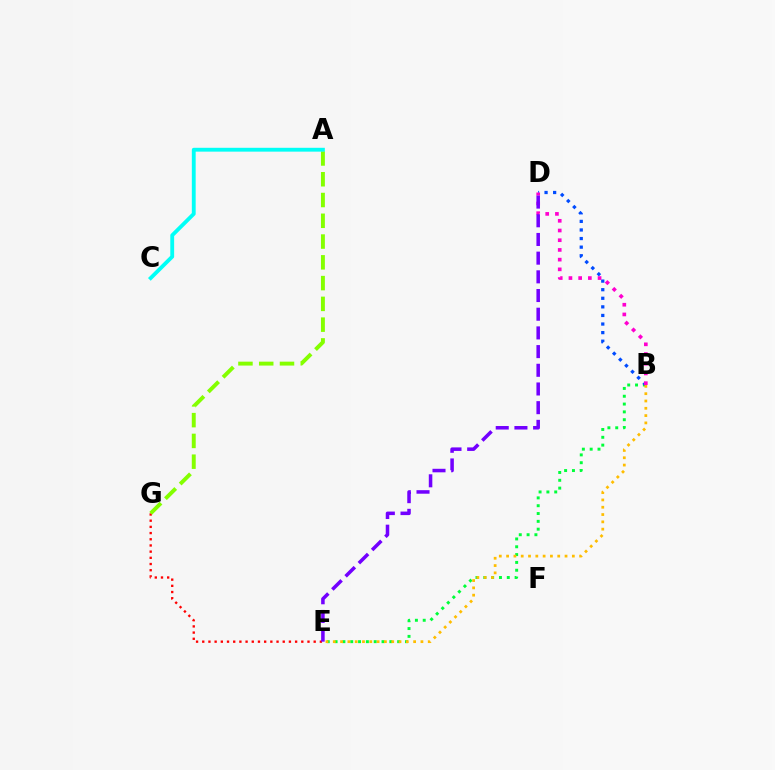{('B', 'E'): [{'color': '#00ff39', 'line_style': 'dotted', 'thickness': 2.13}, {'color': '#ffbd00', 'line_style': 'dotted', 'thickness': 1.98}], ('B', 'D'): [{'color': '#004bff', 'line_style': 'dotted', 'thickness': 2.33}, {'color': '#ff00cf', 'line_style': 'dotted', 'thickness': 2.64}], ('E', 'G'): [{'color': '#ff0000', 'line_style': 'dotted', 'thickness': 1.68}], ('D', 'E'): [{'color': '#7200ff', 'line_style': 'dashed', 'thickness': 2.54}], ('A', 'G'): [{'color': '#84ff00', 'line_style': 'dashed', 'thickness': 2.82}], ('A', 'C'): [{'color': '#00fff6', 'line_style': 'solid', 'thickness': 2.77}]}